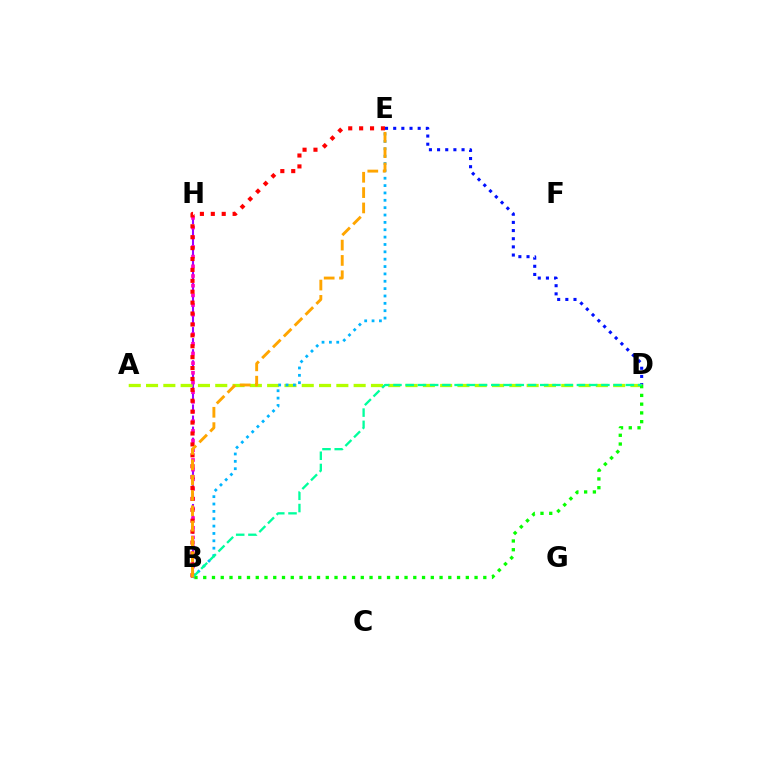{('B', 'H'): [{'color': '#9b00ff', 'line_style': 'dashed', 'thickness': 1.5}, {'color': '#ff00bd', 'line_style': 'dotted', 'thickness': 2.63}], ('D', 'E'): [{'color': '#0010ff', 'line_style': 'dotted', 'thickness': 2.22}], ('A', 'D'): [{'color': '#b3ff00', 'line_style': 'dashed', 'thickness': 2.35}], ('B', 'E'): [{'color': '#00b5ff', 'line_style': 'dotted', 'thickness': 2.0}, {'color': '#ff0000', 'line_style': 'dotted', 'thickness': 2.96}, {'color': '#ffa500', 'line_style': 'dashed', 'thickness': 2.08}], ('B', 'D'): [{'color': '#08ff00', 'line_style': 'dotted', 'thickness': 2.38}, {'color': '#00ff9d', 'line_style': 'dashed', 'thickness': 1.66}]}